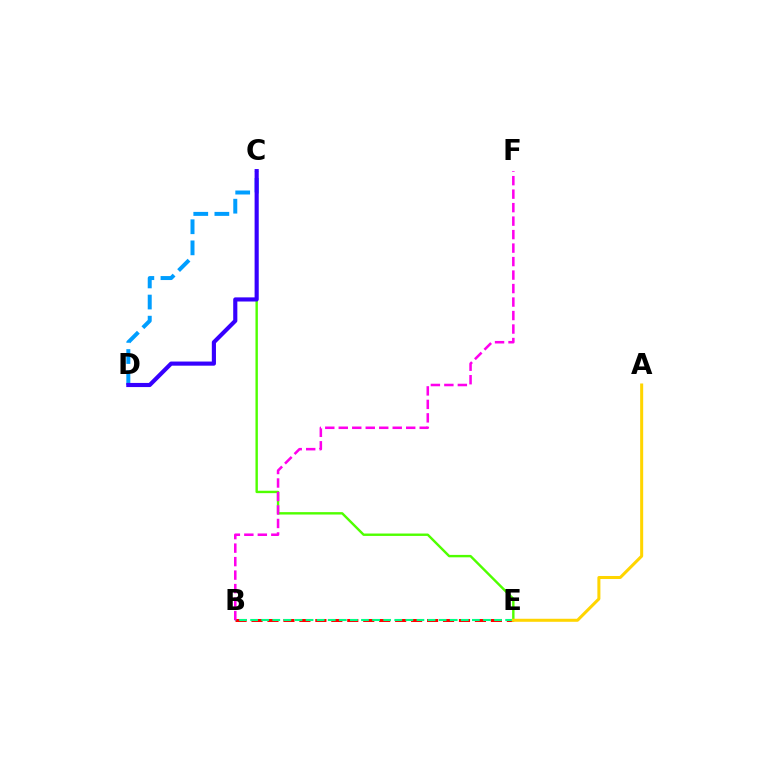{('C', 'E'): [{'color': '#4fff00', 'line_style': 'solid', 'thickness': 1.73}], ('B', 'E'): [{'color': '#ff0000', 'line_style': 'dashed', 'thickness': 2.17}, {'color': '#00ff86', 'line_style': 'dashed', 'thickness': 1.51}], ('A', 'E'): [{'color': '#ffd500', 'line_style': 'solid', 'thickness': 2.18}], ('B', 'F'): [{'color': '#ff00ed', 'line_style': 'dashed', 'thickness': 1.83}], ('C', 'D'): [{'color': '#009eff', 'line_style': 'dashed', 'thickness': 2.87}, {'color': '#3700ff', 'line_style': 'solid', 'thickness': 2.98}]}